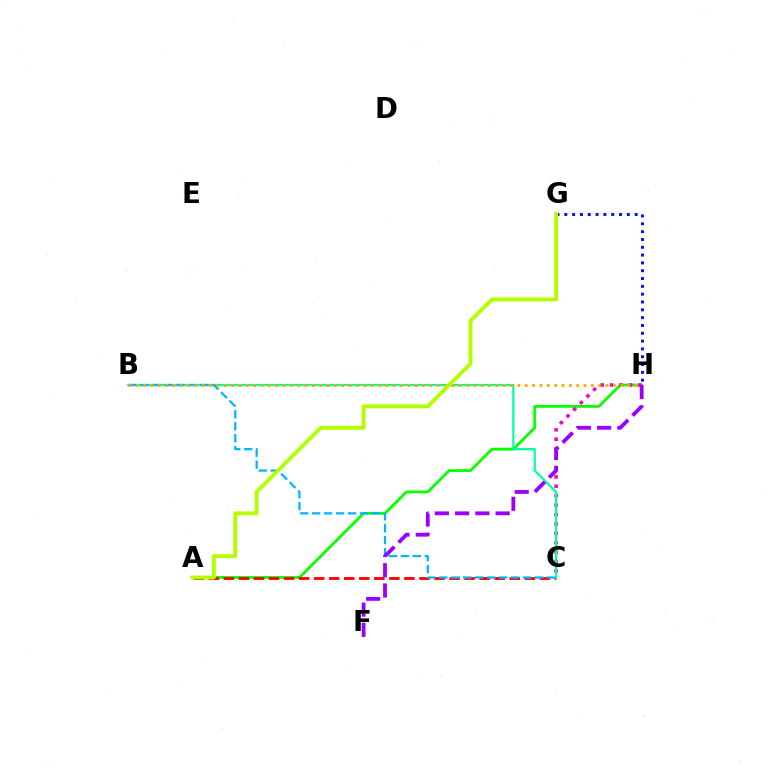{('A', 'H'): [{'color': '#08ff00', 'line_style': 'solid', 'thickness': 2.03}], ('A', 'C'): [{'color': '#ff0000', 'line_style': 'dashed', 'thickness': 2.04}], ('C', 'H'): [{'color': '#ff00bd', 'line_style': 'dotted', 'thickness': 2.56}], ('B', 'C'): [{'color': '#00ff9d', 'line_style': 'solid', 'thickness': 1.59}, {'color': '#00b5ff', 'line_style': 'dashed', 'thickness': 1.62}], ('G', 'H'): [{'color': '#0010ff', 'line_style': 'dotted', 'thickness': 2.12}], ('B', 'H'): [{'color': '#ffa500', 'line_style': 'dotted', 'thickness': 1.99}], ('F', 'H'): [{'color': '#9b00ff', 'line_style': 'dashed', 'thickness': 2.75}], ('A', 'G'): [{'color': '#b3ff00', 'line_style': 'solid', 'thickness': 2.8}]}